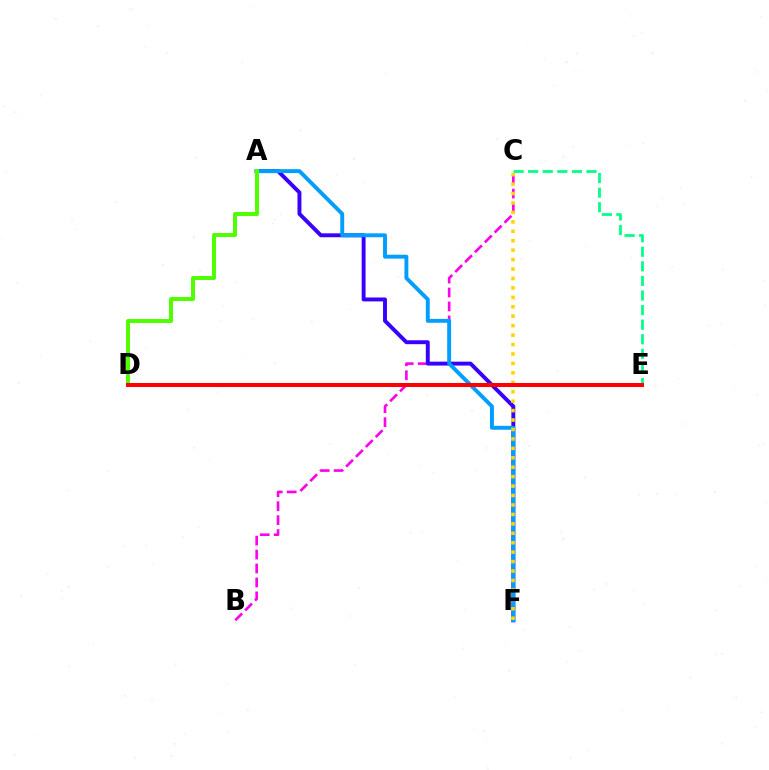{('B', 'C'): [{'color': '#ff00ed', 'line_style': 'dashed', 'thickness': 1.89}], ('A', 'F'): [{'color': '#3700ff', 'line_style': 'solid', 'thickness': 2.82}, {'color': '#009eff', 'line_style': 'solid', 'thickness': 2.81}], ('C', 'F'): [{'color': '#ffd500', 'line_style': 'dotted', 'thickness': 2.56}], ('A', 'D'): [{'color': '#4fff00', 'line_style': 'solid', 'thickness': 2.86}], ('C', 'E'): [{'color': '#00ff86', 'line_style': 'dashed', 'thickness': 1.98}], ('D', 'E'): [{'color': '#ff0000', 'line_style': 'solid', 'thickness': 2.89}]}